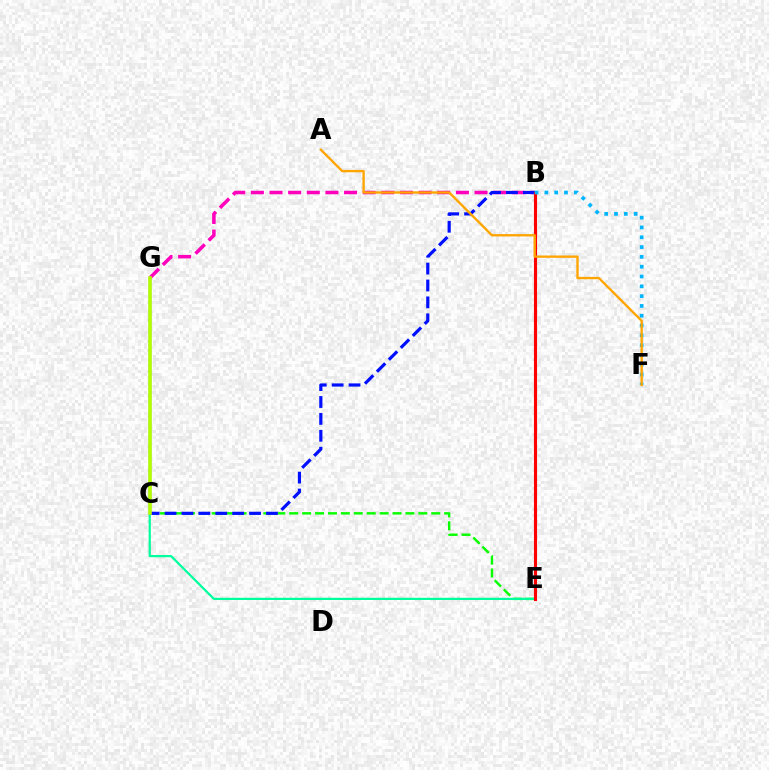{('C', 'E'): [{'color': '#08ff00', 'line_style': 'dashed', 'thickness': 1.75}, {'color': '#00ff9d', 'line_style': 'solid', 'thickness': 1.6}], ('B', 'G'): [{'color': '#ff00bd', 'line_style': 'dashed', 'thickness': 2.53}], ('B', 'C'): [{'color': '#0010ff', 'line_style': 'dashed', 'thickness': 2.3}], ('B', 'E'): [{'color': '#ff0000', 'line_style': 'solid', 'thickness': 2.24}], ('C', 'G'): [{'color': '#9b00ff', 'line_style': 'solid', 'thickness': 1.68}, {'color': '#b3ff00', 'line_style': 'solid', 'thickness': 2.59}], ('B', 'F'): [{'color': '#00b5ff', 'line_style': 'dotted', 'thickness': 2.67}], ('A', 'F'): [{'color': '#ffa500', 'line_style': 'solid', 'thickness': 1.69}]}